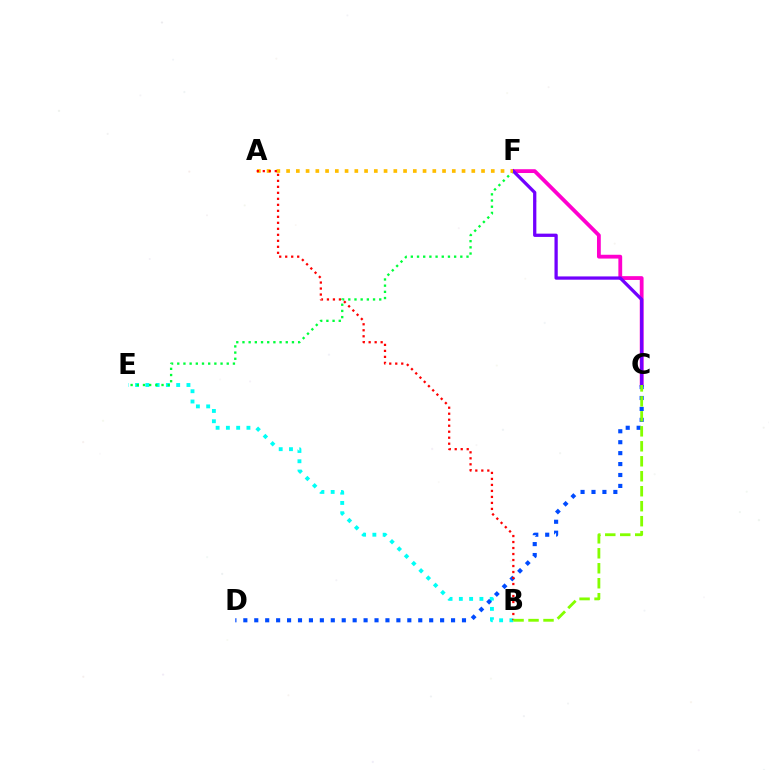{('C', 'F'): [{'color': '#ff00cf', 'line_style': 'solid', 'thickness': 2.74}, {'color': '#7200ff', 'line_style': 'solid', 'thickness': 2.35}], ('B', 'E'): [{'color': '#00fff6', 'line_style': 'dotted', 'thickness': 2.79}], ('E', 'F'): [{'color': '#00ff39', 'line_style': 'dotted', 'thickness': 1.68}], ('C', 'D'): [{'color': '#004bff', 'line_style': 'dotted', 'thickness': 2.97}], ('A', 'F'): [{'color': '#ffbd00', 'line_style': 'dotted', 'thickness': 2.65}], ('A', 'B'): [{'color': '#ff0000', 'line_style': 'dotted', 'thickness': 1.63}], ('B', 'C'): [{'color': '#84ff00', 'line_style': 'dashed', 'thickness': 2.03}]}